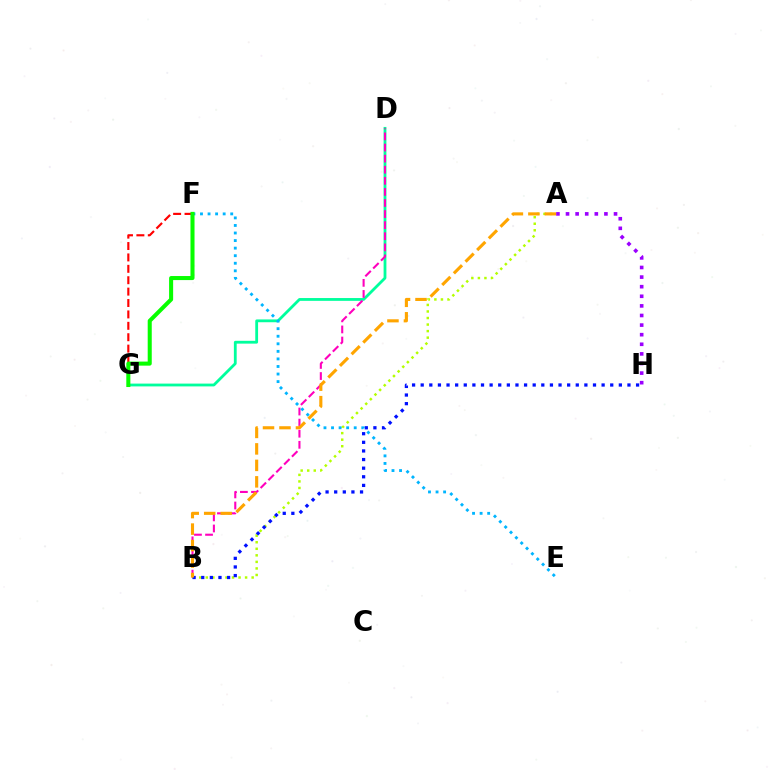{('D', 'G'): [{'color': '#00ff9d', 'line_style': 'solid', 'thickness': 2.02}], ('B', 'D'): [{'color': '#ff00bd', 'line_style': 'dashed', 'thickness': 1.51}], ('A', 'B'): [{'color': '#b3ff00', 'line_style': 'dotted', 'thickness': 1.78}, {'color': '#ffa500', 'line_style': 'dashed', 'thickness': 2.24}], ('A', 'H'): [{'color': '#9b00ff', 'line_style': 'dotted', 'thickness': 2.61}], ('B', 'H'): [{'color': '#0010ff', 'line_style': 'dotted', 'thickness': 2.34}], ('F', 'G'): [{'color': '#ff0000', 'line_style': 'dashed', 'thickness': 1.55}, {'color': '#08ff00', 'line_style': 'solid', 'thickness': 2.92}], ('E', 'F'): [{'color': '#00b5ff', 'line_style': 'dotted', 'thickness': 2.05}]}